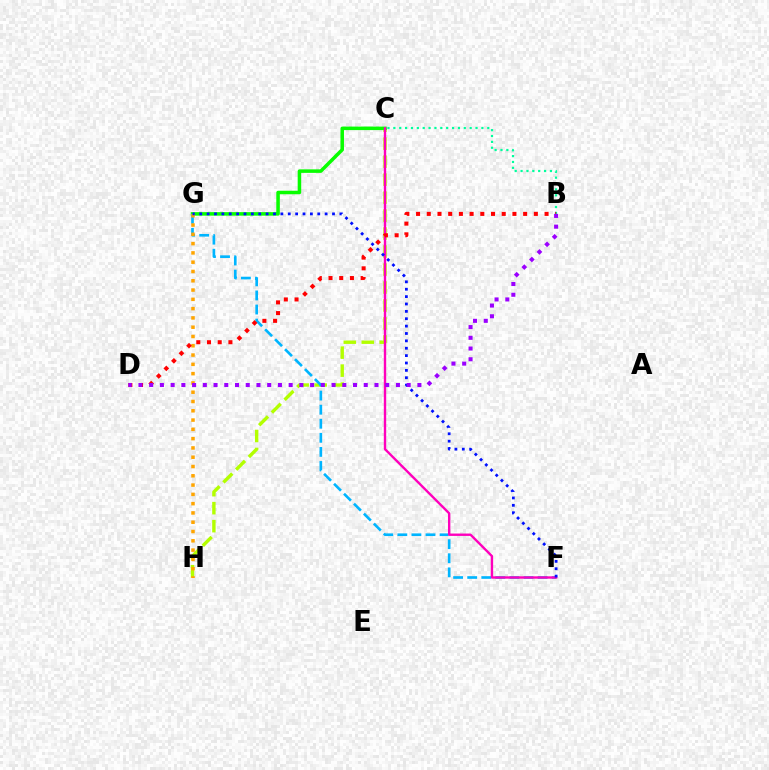{('C', 'H'): [{'color': '#b3ff00', 'line_style': 'dashed', 'thickness': 2.44}], ('C', 'G'): [{'color': '#08ff00', 'line_style': 'solid', 'thickness': 2.53}], ('F', 'G'): [{'color': '#00b5ff', 'line_style': 'dashed', 'thickness': 1.91}, {'color': '#0010ff', 'line_style': 'dotted', 'thickness': 2.0}], ('G', 'H'): [{'color': '#ffa500', 'line_style': 'dotted', 'thickness': 2.52}], ('C', 'F'): [{'color': '#ff00bd', 'line_style': 'solid', 'thickness': 1.71}], ('B', 'C'): [{'color': '#00ff9d', 'line_style': 'dotted', 'thickness': 1.59}], ('B', 'D'): [{'color': '#ff0000', 'line_style': 'dotted', 'thickness': 2.91}, {'color': '#9b00ff', 'line_style': 'dotted', 'thickness': 2.91}]}